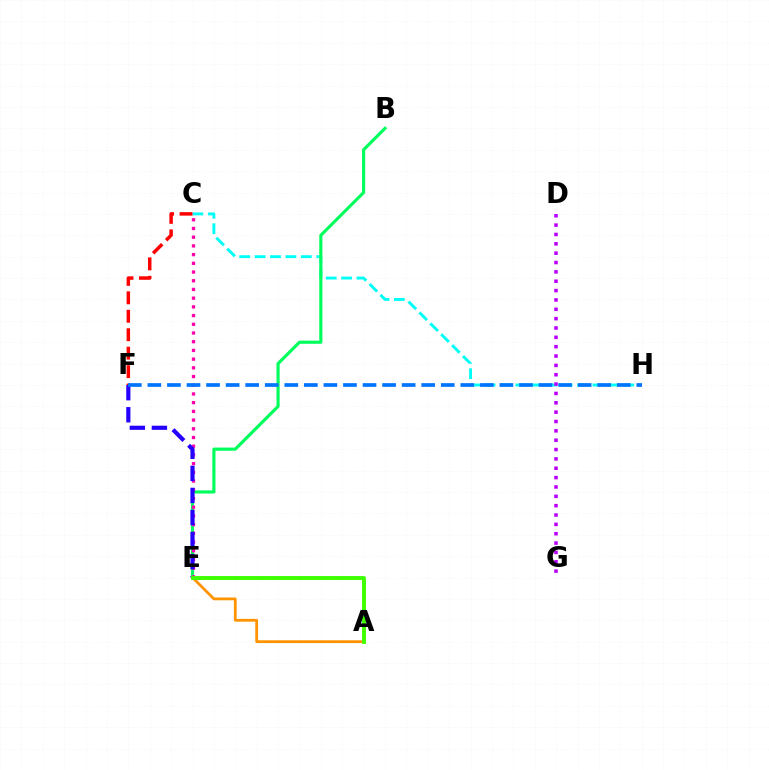{('C', 'H'): [{'color': '#00fff6', 'line_style': 'dashed', 'thickness': 2.09}], ('C', 'F'): [{'color': '#ff0000', 'line_style': 'dashed', 'thickness': 2.51}], ('A', 'E'): [{'color': '#d1ff00', 'line_style': 'solid', 'thickness': 1.97}, {'color': '#ff9400', 'line_style': 'solid', 'thickness': 2.0}, {'color': '#3dff00', 'line_style': 'solid', 'thickness': 2.79}], ('B', 'E'): [{'color': '#00ff5c', 'line_style': 'solid', 'thickness': 2.26}], ('D', 'G'): [{'color': '#b900ff', 'line_style': 'dotted', 'thickness': 2.54}], ('C', 'E'): [{'color': '#ff00ac', 'line_style': 'dotted', 'thickness': 2.37}], ('E', 'F'): [{'color': '#2500ff', 'line_style': 'dashed', 'thickness': 3.0}], ('F', 'H'): [{'color': '#0074ff', 'line_style': 'dashed', 'thickness': 2.66}]}